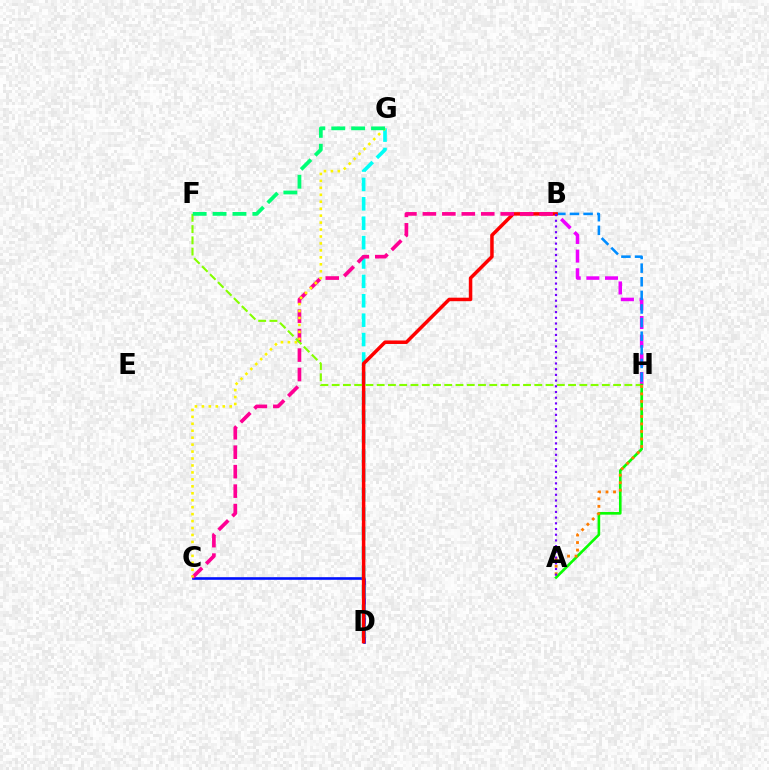{('B', 'H'): [{'color': '#ee00ff', 'line_style': 'dashed', 'thickness': 2.53}, {'color': '#008cff', 'line_style': 'dashed', 'thickness': 1.85}], ('C', 'D'): [{'color': '#0010ff', 'line_style': 'solid', 'thickness': 1.89}], ('D', 'G'): [{'color': '#00fff6', 'line_style': 'dashed', 'thickness': 2.63}], ('B', 'D'): [{'color': '#ff0000', 'line_style': 'solid', 'thickness': 2.52}], ('B', 'C'): [{'color': '#ff0094', 'line_style': 'dashed', 'thickness': 2.64}], ('C', 'G'): [{'color': '#fcf500', 'line_style': 'dotted', 'thickness': 1.89}], ('F', 'H'): [{'color': '#84ff00', 'line_style': 'dashed', 'thickness': 1.53}], ('A', 'H'): [{'color': '#08ff00', 'line_style': 'solid', 'thickness': 1.89}, {'color': '#ff7c00', 'line_style': 'dotted', 'thickness': 2.04}], ('A', 'B'): [{'color': '#7200ff', 'line_style': 'dotted', 'thickness': 1.55}], ('F', 'G'): [{'color': '#00ff74', 'line_style': 'dashed', 'thickness': 2.7}]}